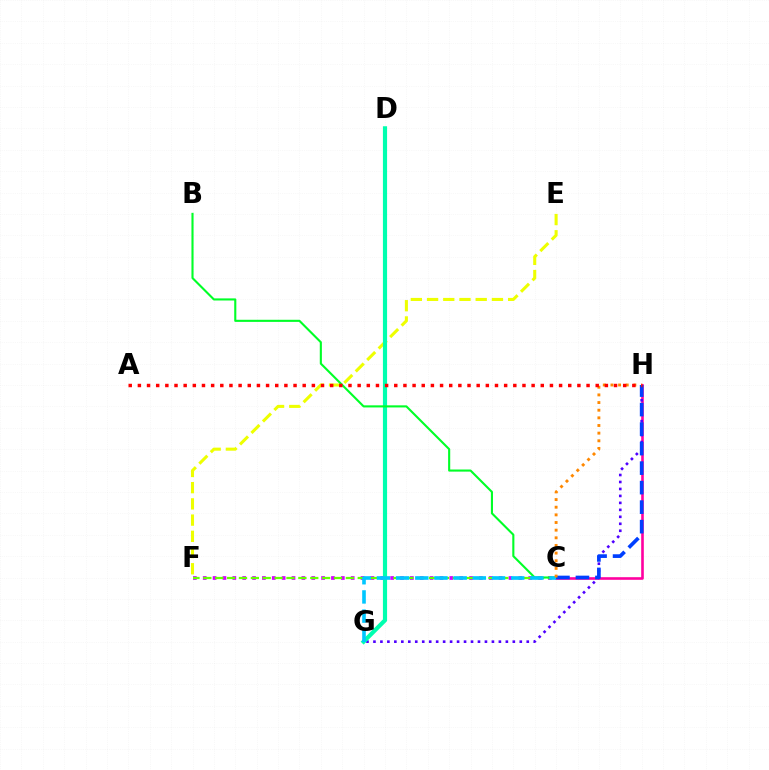{('E', 'F'): [{'color': '#eeff00', 'line_style': 'dashed', 'thickness': 2.2}], ('C', 'H'): [{'color': '#ff00a0', 'line_style': 'solid', 'thickness': 1.88}, {'color': '#003fff', 'line_style': 'dashed', 'thickness': 2.65}, {'color': '#ff8800', 'line_style': 'dotted', 'thickness': 2.08}], ('C', 'F'): [{'color': '#d600ff', 'line_style': 'dotted', 'thickness': 2.68}, {'color': '#66ff00', 'line_style': 'dashed', 'thickness': 1.61}], ('G', 'H'): [{'color': '#4f00ff', 'line_style': 'dotted', 'thickness': 1.89}], ('D', 'G'): [{'color': '#00ffaf', 'line_style': 'solid', 'thickness': 3.0}], ('B', 'C'): [{'color': '#00ff27', 'line_style': 'solid', 'thickness': 1.52}], ('C', 'G'): [{'color': '#00c7ff', 'line_style': 'dashed', 'thickness': 2.61}], ('A', 'H'): [{'color': '#ff0000', 'line_style': 'dotted', 'thickness': 2.49}]}